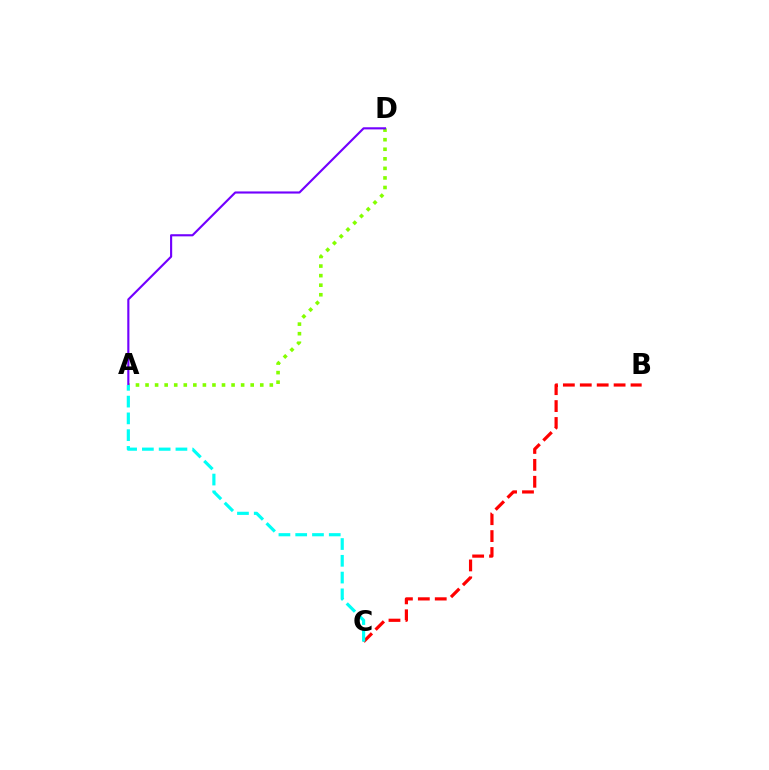{('A', 'D'): [{'color': '#84ff00', 'line_style': 'dotted', 'thickness': 2.6}, {'color': '#7200ff', 'line_style': 'solid', 'thickness': 1.54}], ('B', 'C'): [{'color': '#ff0000', 'line_style': 'dashed', 'thickness': 2.3}], ('A', 'C'): [{'color': '#00fff6', 'line_style': 'dashed', 'thickness': 2.28}]}